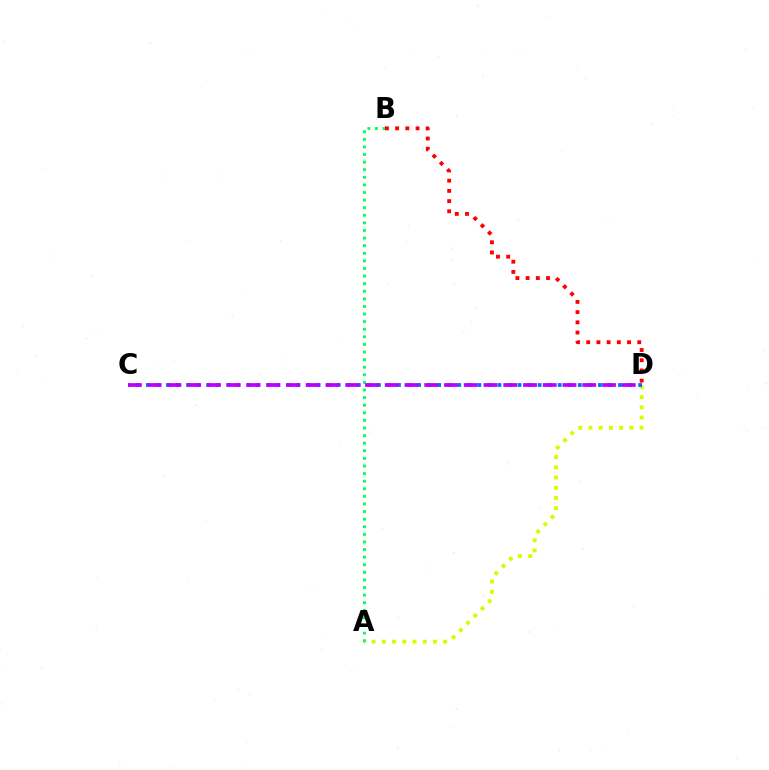{('A', 'D'): [{'color': '#d1ff00', 'line_style': 'dotted', 'thickness': 2.78}], ('C', 'D'): [{'color': '#0074ff', 'line_style': 'dotted', 'thickness': 2.73}, {'color': '#b900ff', 'line_style': 'dashed', 'thickness': 2.68}], ('A', 'B'): [{'color': '#00ff5c', 'line_style': 'dotted', 'thickness': 2.06}], ('B', 'D'): [{'color': '#ff0000', 'line_style': 'dotted', 'thickness': 2.77}]}